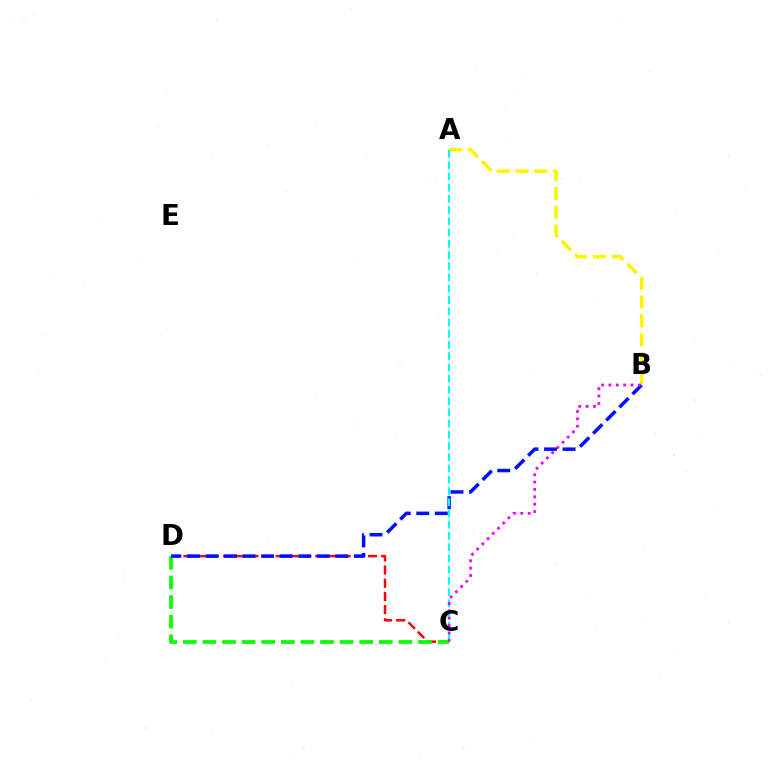{('C', 'D'): [{'color': '#ff0000', 'line_style': 'dashed', 'thickness': 1.79}, {'color': '#08ff00', 'line_style': 'dashed', 'thickness': 2.66}], ('A', 'B'): [{'color': '#fcf500', 'line_style': 'dashed', 'thickness': 2.55}], ('B', 'D'): [{'color': '#0010ff', 'line_style': 'dashed', 'thickness': 2.52}], ('A', 'C'): [{'color': '#00fff6', 'line_style': 'dashed', 'thickness': 1.53}], ('B', 'C'): [{'color': '#ee00ff', 'line_style': 'dotted', 'thickness': 2.0}]}